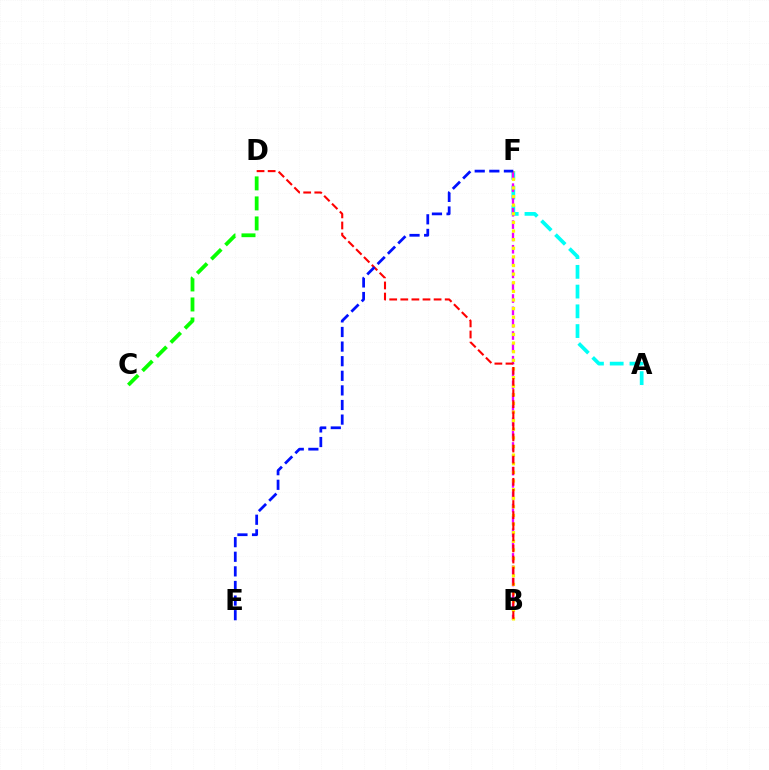{('A', 'F'): [{'color': '#00fff6', 'line_style': 'dashed', 'thickness': 2.68}], ('B', 'F'): [{'color': '#ee00ff', 'line_style': 'dashed', 'thickness': 1.67}, {'color': '#fcf500', 'line_style': 'dotted', 'thickness': 2.34}], ('B', 'D'): [{'color': '#ff0000', 'line_style': 'dashed', 'thickness': 1.51}], ('C', 'D'): [{'color': '#08ff00', 'line_style': 'dashed', 'thickness': 2.72}], ('E', 'F'): [{'color': '#0010ff', 'line_style': 'dashed', 'thickness': 1.98}]}